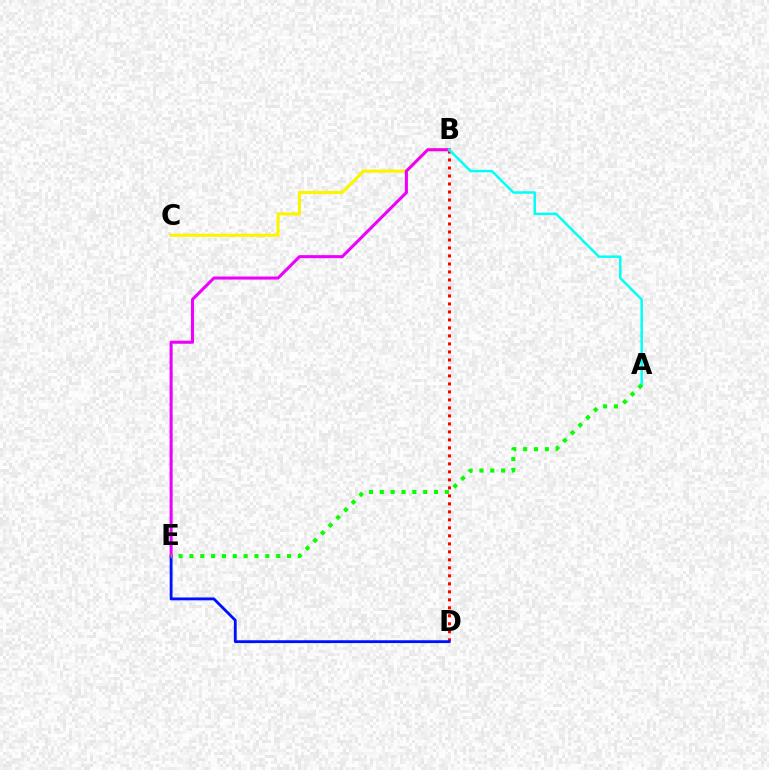{('B', 'D'): [{'color': '#ff0000', 'line_style': 'dotted', 'thickness': 2.17}], ('D', 'E'): [{'color': '#0010ff', 'line_style': 'solid', 'thickness': 2.04}], ('B', 'C'): [{'color': '#fcf500', 'line_style': 'solid', 'thickness': 2.25}], ('B', 'E'): [{'color': '#ee00ff', 'line_style': 'solid', 'thickness': 2.2}], ('A', 'B'): [{'color': '#00fff6', 'line_style': 'solid', 'thickness': 1.78}], ('A', 'E'): [{'color': '#08ff00', 'line_style': 'dotted', 'thickness': 2.95}]}